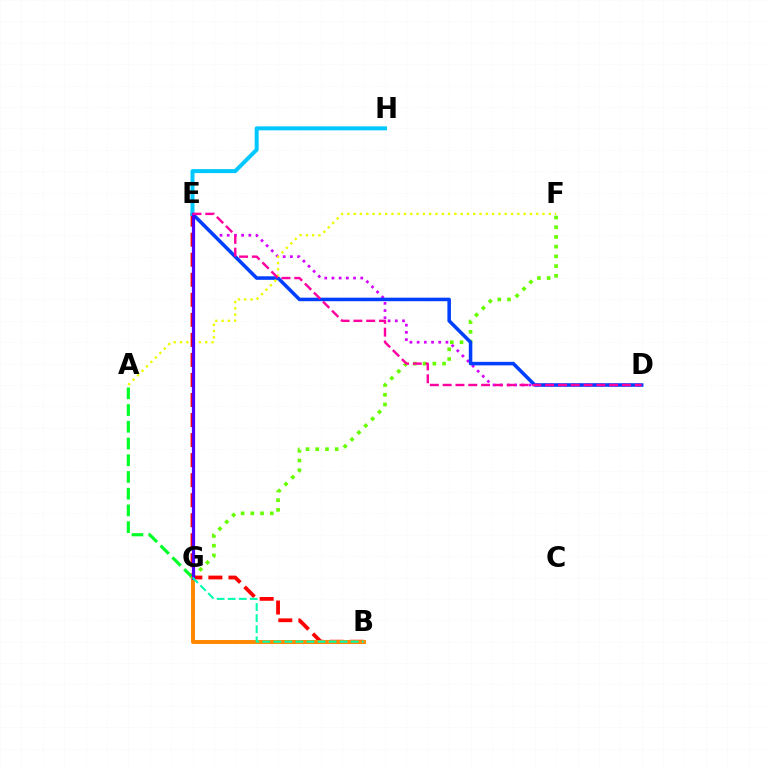{('F', 'G'): [{'color': '#66ff00', 'line_style': 'dotted', 'thickness': 2.64}], ('B', 'E'): [{'color': '#ff0000', 'line_style': 'dashed', 'thickness': 2.72}], ('D', 'E'): [{'color': '#d600ff', 'line_style': 'dotted', 'thickness': 1.96}, {'color': '#003fff', 'line_style': 'solid', 'thickness': 2.55}, {'color': '#ff00a0', 'line_style': 'dashed', 'thickness': 1.74}], ('A', 'F'): [{'color': '#eeff00', 'line_style': 'dotted', 'thickness': 1.71}], ('A', 'G'): [{'color': '#00ff27', 'line_style': 'dashed', 'thickness': 2.27}], ('B', 'G'): [{'color': '#ff8800', 'line_style': 'solid', 'thickness': 2.84}, {'color': '#00ffaf', 'line_style': 'dashed', 'thickness': 1.5}], ('E', 'H'): [{'color': '#00c7ff', 'line_style': 'solid', 'thickness': 2.86}], ('E', 'G'): [{'color': '#4f00ff', 'line_style': 'solid', 'thickness': 2.31}]}